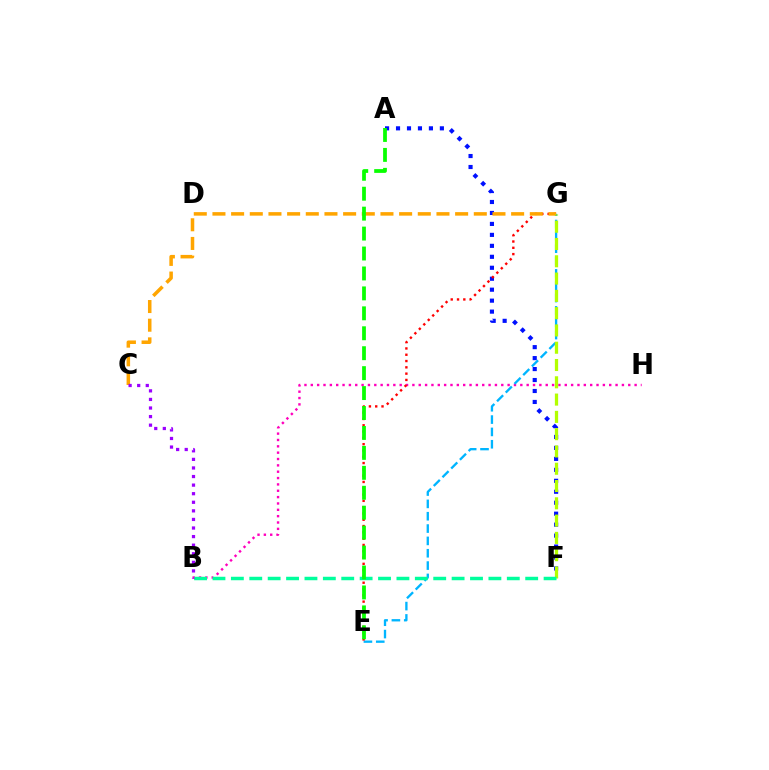{('B', 'H'): [{'color': '#ff00bd', 'line_style': 'dotted', 'thickness': 1.73}], ('A', 'F'): [{'color': '#0010ff', 'line_style': 'dotted', 'thickness': 2.98}], ('E', 'G'): [{'color': '#00b5ff', 'line_style': 'dashed', 'thickness': 1.68}, {'color': '#ff0000', 'line_style': 'dotted', 'thickness': 1.71}], ('C', 'G'): [{'color': '#ffa500', 'line_style': 'dashed', 'thickness': 2.54}], ('F', 'G'): [{'color': '#b3ff00', 'line_style': 'dashed', 'thickness': 2.35}], ('B', 'F'): [{'color': '#00ff9d', 'line_style': 'dashed', 'thickness': 2.5}], ('B', 'C'): [{'color': '#9b00ff', 'line_style': 'dotted', 'thickness': 2.33}], ('A', 'E'): [{'color': '#08ff00', 'line_style': 'dashed', 'thickness': 2.71}]}